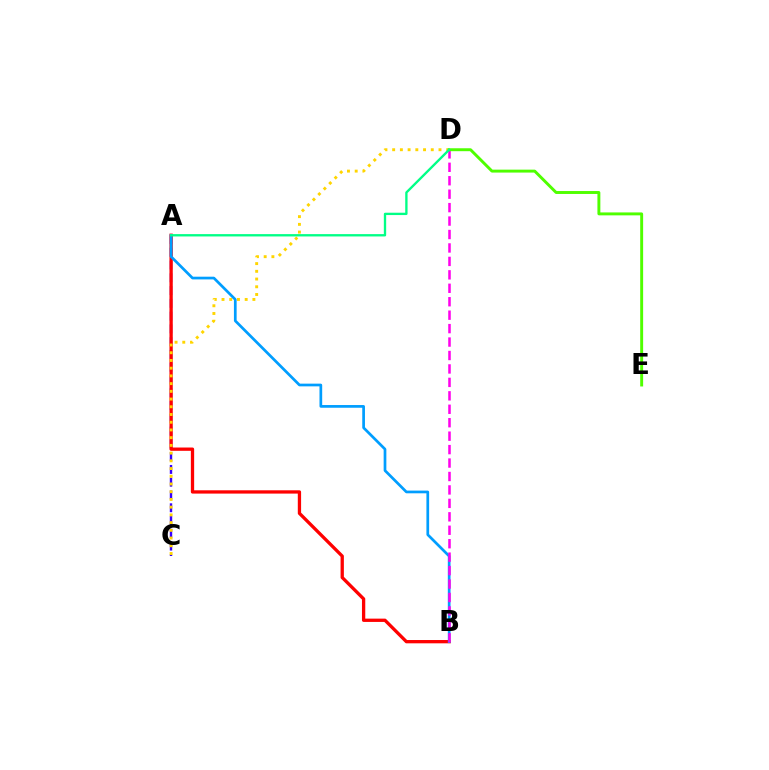{('A', 'C'): [{'color': '#3700ff', 'line_style': 'dashed', 'thickness': 1.74}], ('A', 'B'): [{'color': '#ff0000', 'line_style': 'solid', 'thickness': 2.37}, {'color': '#009eff', 'line_style': 'solid', 'thickness': 1.95}], ('C', 'D'): [{'color': '#ffd500', 'line_style': 'dotted', 'thickness': 2.1}], ('B', 'D'): [{'color': '#ff00ed', 'line_style': 'dashed', 'thickness': 1.83}], ('D', 'E'): [{'color': '#4fff00', 'line_style': 'solid', 'thickness': 2.11}], ('A', 'D'): [{'color': '#00ff86', 'line_style': 'solid', 'thickness': 1.68}]}